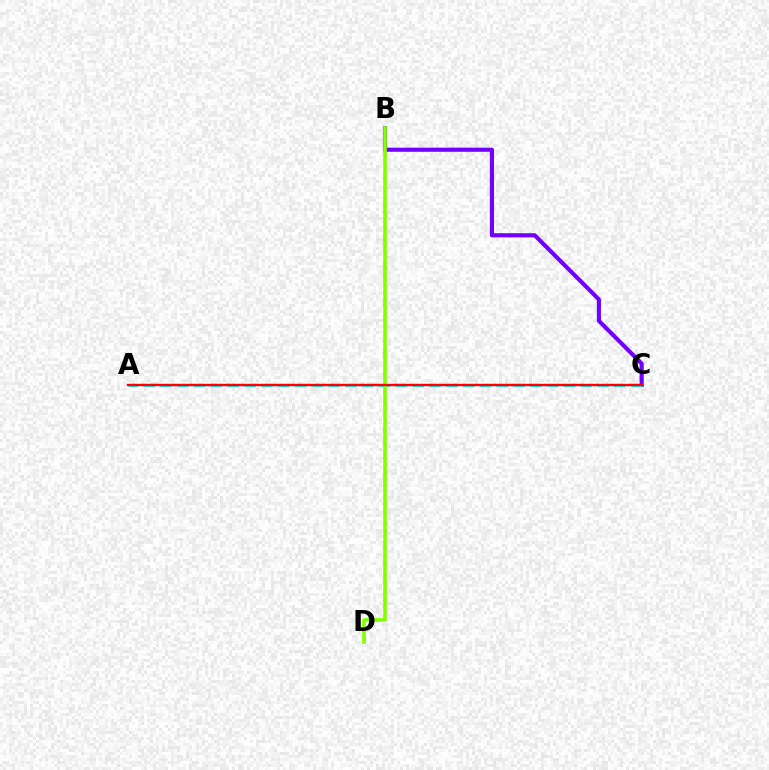{('B', 'C'): [{'color': '#7200ff', 'line_style': 'solid', 'thickness': 2.97}], ('A', 'C'): [{'color': '#00fff6', 'line_style': 'dashed', 'thickness': 2.28}, {'color': '#ff0000', 'line_style': 'solid', 'thickness': 1.74}], ('B', 'D'): [{'color': '#84ff00', 'line_style': 'solid', 'thickness': 2.62}]}